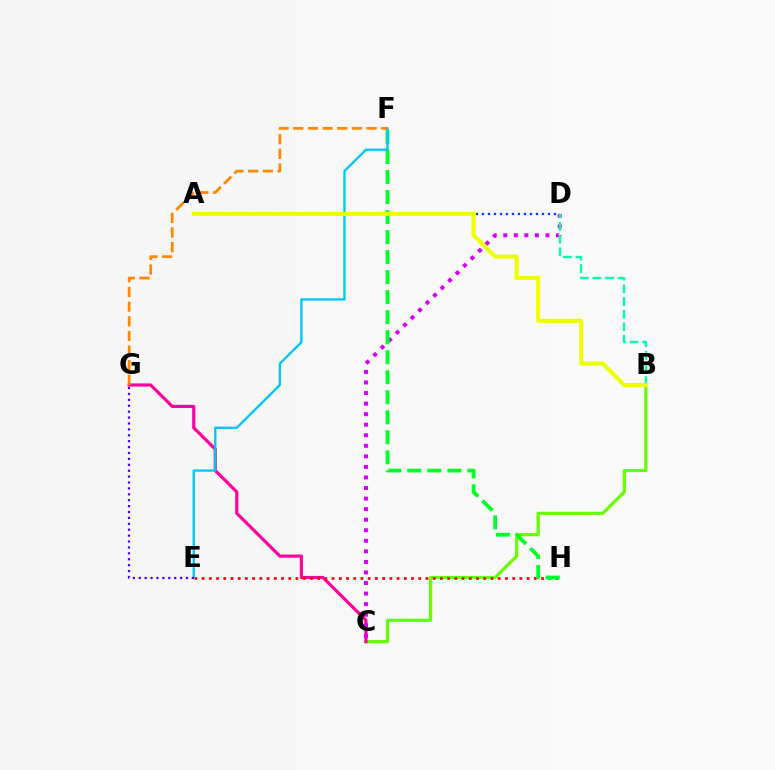{('A', 'D'): [{'color': '#003fff', 'line_style': 'dotted', 'thickness': 1.63}], ('B', 'C'): [{'color': '#66ff00', 'line_style': 'solid', 'thickness': 2.29}], ('C', 'G'): [{'color': '#ff00a0', 'line_style': 'solid', 'thickness': 2.28}], ('C', 'D'): [{'color': '#d600ff', 'line_style': 'dotted', 'thickness': 2.87}], ('B', 'D'): [{'color': '#00ffaf', 'line_style': 'dashed', 'thickness': 1.72}], ('E', 'H'): [{'color': '#ff0000', 'line_style': 'dotted', 'thickness': 1.96}], ('F', 'H'): [{'color': '#00ff27', 'line_style': 'dashed', 'thickness': 2.72}], ('E', 'F'): [{'color': '#00c7ff', 'line_style': 'solid', 'thickness': 1.67}], ('E', 'G'): [{'color': '#4f00ff', 'line_style': 'dotted', 'thickness': 1.6}], ('A', 'B'): [{'color': '#eeff00', 'line_style': 'solid', 'thickness': 2.93}], ('F', 'G'): [{'color': '#ff8800', 'line_style': 'dashed', 'thickness': 1.99}]}